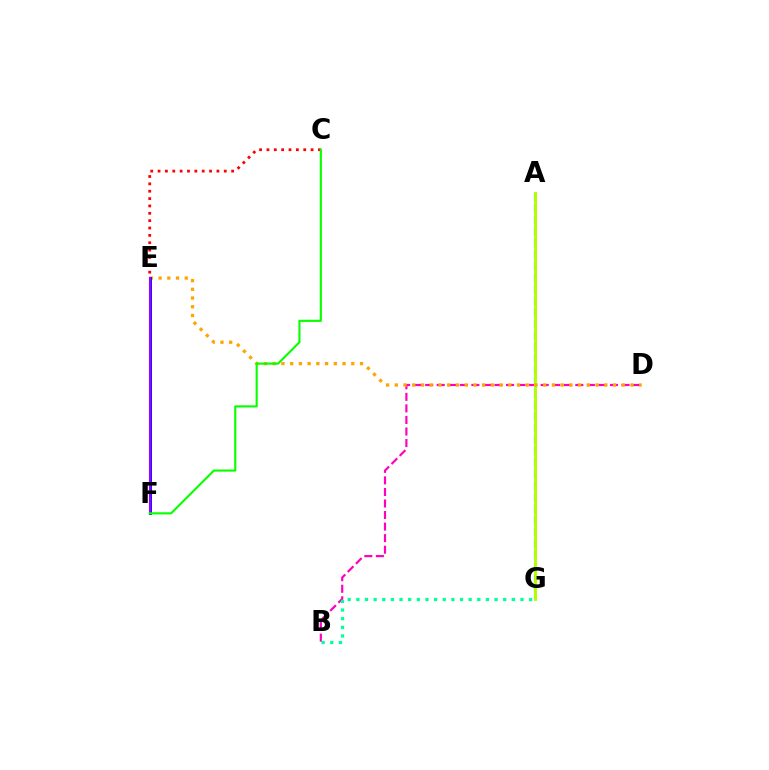{('B', 'D'): [{'color': '#ff00bd', 'line_style': 'dashed', 'thickness': 1.57}], ('A', 'G'): [{'color': '#00b5ff', 'line_style': 'dashed', 'thickness': 1.57}, {'color': '#b3ff00', 'line_style': 'solid', 'thickness': 2.1}], ('C', 'E'): [{'color': '#ff0000', 'line_style': 'dotted', 'thickness': 2.0}], ('D', 'E'): [{'color': '#ffa500', 'line_style': 'dotted', 'thickness': 2.37}], ('E', 'F'): [{'color': '#0010ff', 'line_style': 'solid', 'thickness': 2.07}, {'color': '#9b00ff', 'line_style': 'solid', 'thickness': 1.51}], ('B', 'G'): [{'color': '#00ff9d', 'line_style': 'dotted', 'thickness': 2.35}], ('C', 'F'): [{'color': '#08ff00', 'line_style': 'solid', 'thickness': 1.53}]}